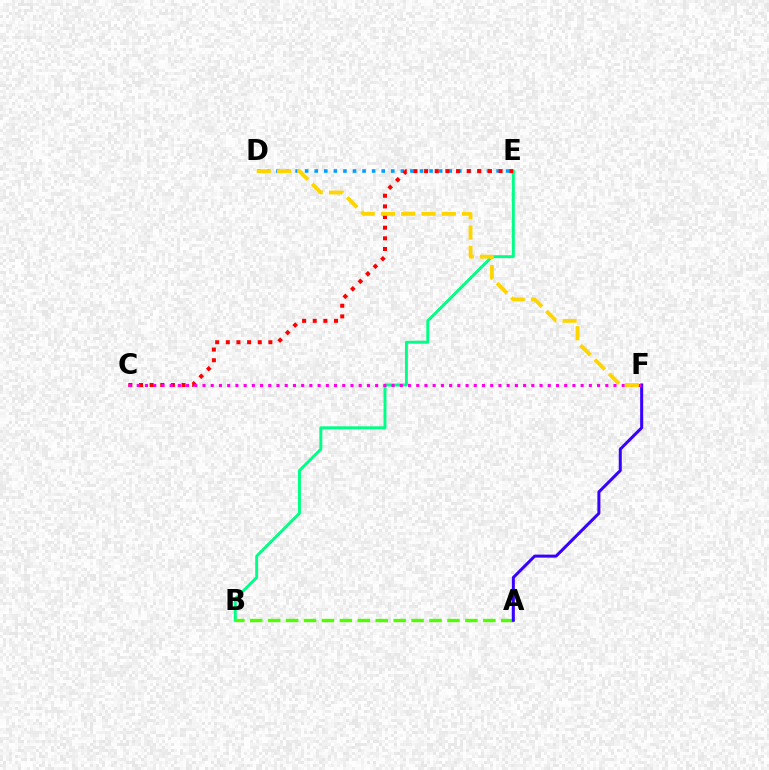{('D', 'E'): [{'color': '#009eff', 'line_style': 'dotted', 'thickness': 2.6}], ('B', 'E'): [{'color': '#00ff86', 'line_style': 'solid', 'thickness': 2.11}], ('A', 'B'): [{'color': '#4fff00', 'line_style': 'dashed', 'thickness': 2.44}], ('A', 'F'): [{'color': '#3700ff', 'line_style': 'solid', 'thickness': 2.17}], ('C', 'E'): [{'color': '#ff0000', 'line_style': 'dotted', 'thickness': 2.89}], ('C', 'F'): [{'color': '#ff00ed', 'line_style': 'dotted', 'thickness': 2.23}], ('D', 'F'): [{'color': '#ffd500', 'line_style': 'dashed', 'thickness': 2.75}]}